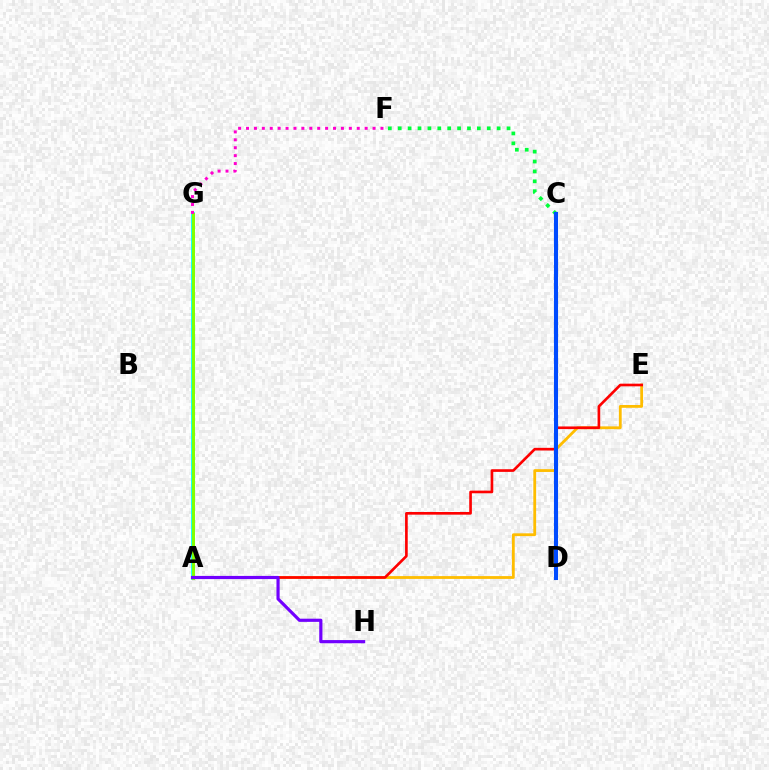{('A', 'E'): [{'color': '#ffbd00', 'line_style': 'solid', 'thickness': 2.02}, {'color': '#ff0000', 'line_style': 'solid', 'thickness': 1.91}], ('C', 'F'): [{'color': '#00ff39', 'line_style': 'dotted', 'thickness': 2.69}], ('A', 'G'): [{'color': '#00fff6', 'line_style': 'solid', 'thickness': 2.72}, {'color': '#84ff00', 'line_style': 'solid', 'thickness': 2.14}], ('C', 'D'): [{'color': '#004bff', 'line_style': 'solid', 'thickness': 2.93}], ('A', 'H'): [{'color': '#7200ff', 'line_style': 'solid', 'thickness': 2.29}], ('F', 'G'): [{'color': '#ff00cf', 'line_style': 'dotted', 'thickness': 2.15}]}